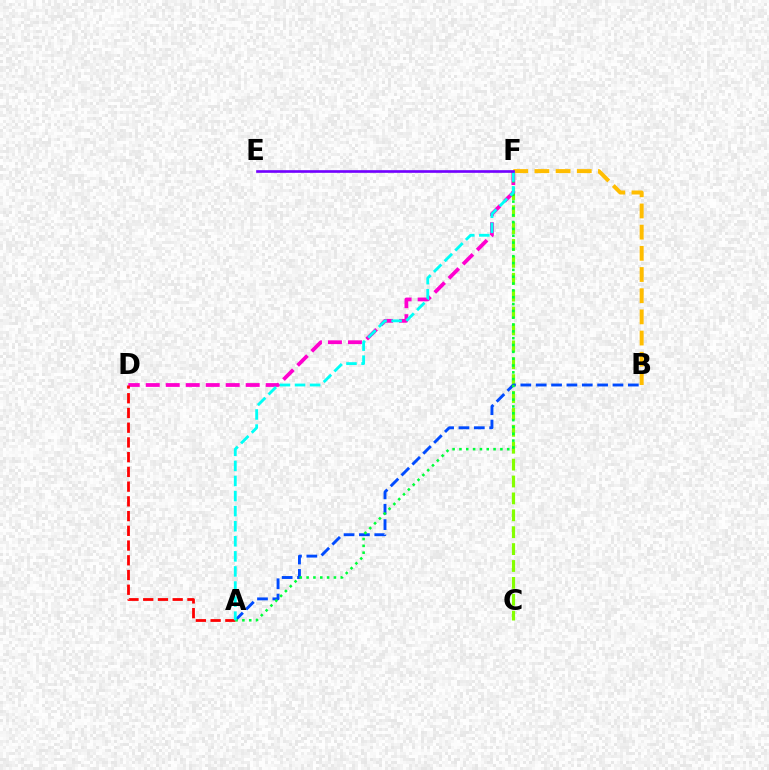{('C', 'F'): [{'color': '#84ff00', 'line_style': 'dashed', 'thickness': 2.3}], ('D', 'F'): [{'color': '#ff00cf', 'line_style': 'dashed', 'thickness': 2.72}], ('A', 'B'): [{'color': '#004bff', 'line_style': 'dashed', 'thickness': 2.09}], ('A', 'D'): [{'color': '#ff0000', 'line_style': 'dashed', 'thickness': 2.0}], ('B', 'F'): [{'color': '#ffbd00', 'line_style': 'dashed', 'thickness': 2.88}], ('A', 'F'): [{'color': '#00ff39', 'line_style': 'dotted', 'thickness': 1.86}, {'color': '#00fff6', 'line_style': 'dashed', 'thickness': 2.05}], ('E', 'F'): [{'color': '#7200ff', 'line_style': 'solid', 'thickness': 1.91}]}